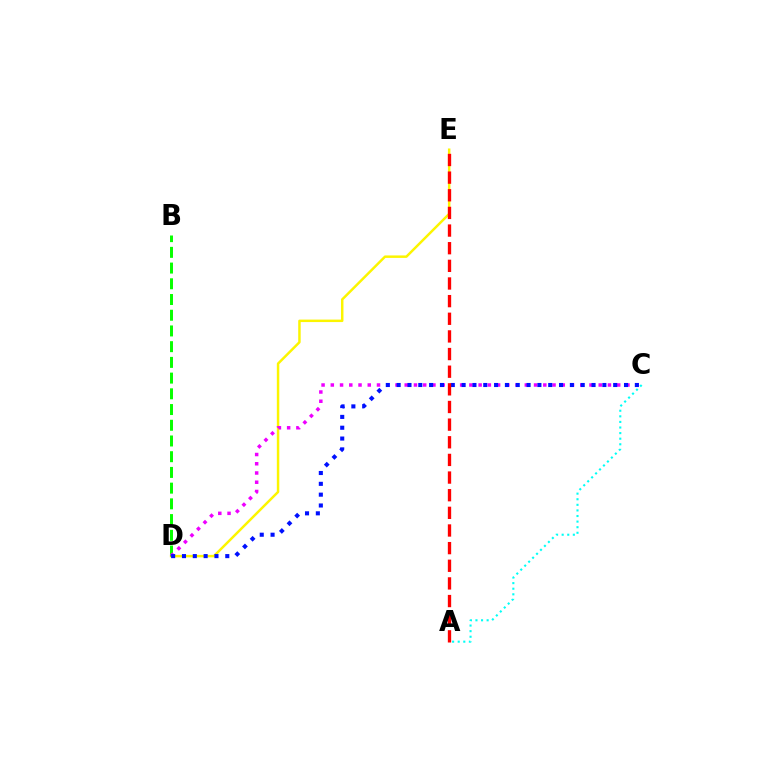{('D', 'E'): [{'color': '#fcf500', 'line_style': 'solid', 'thickness': 1.78}], ('A', 'C'): [{'color': '#00fff6', 'line_style': 'dotted', 'thickness': 1.52}], ('B', 'D'): [{'color': '#08ff00', 'line_style': 'dashed', 'thickness': 2.14}], ('C', 'D'): [{'color': '#ee00ff', 'line_style': 'dotted', 'thickness': 2.51}, {'color': '#0010ff', 'line_style': 'dotted', 'thickness': 2.94}], ('A', 'E'): [{'color': '#ff0000', 'line_style': 'dashed', 'thickness': 2.4}]}